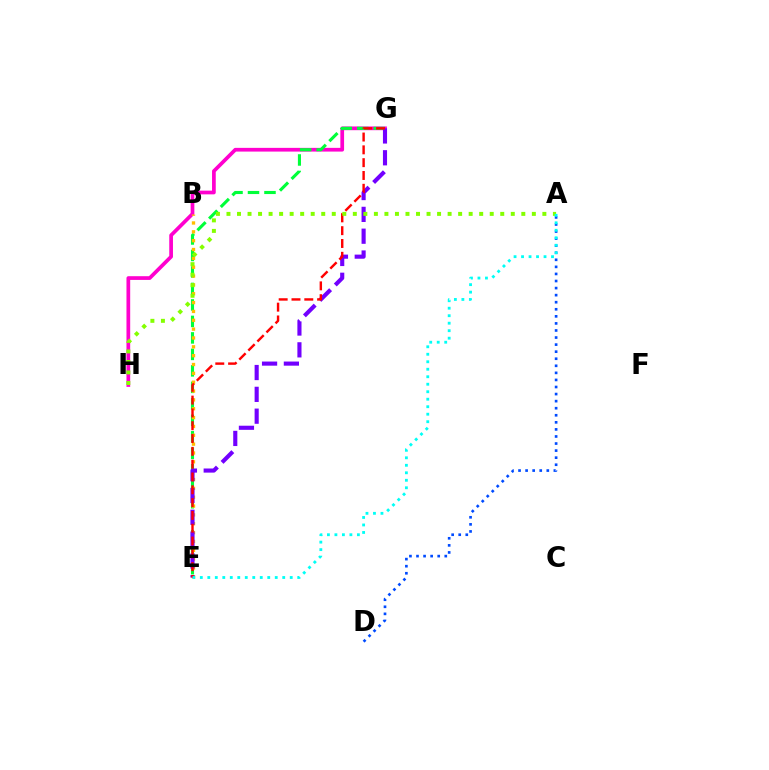{('G', 'H'): [{'color': '#ff00cf', 'line_style': 'solid', 'thickness': 2.68}], ('E', 'G'): [{'color': '#00ff39', 'line_style': 'dashed', 'thickness': 2.24}, {'color': '#7200ff', 'line_style': 'dashed', 'thickness': 2.96}, {'color': '#ff0000', 'line_style': 'dashed', 'thickness': 1.74}], ('A', 'D'): [{'color': '#004bff', 'line_style': 'dotted', 'thickness': 1.92}], ('B', 'E'): [{'color': '#ffbd00', 'line_style': 'dotted', 'thickness': 2.4}], ('A', 'H'): [{'color': '#84ff00', 'line_style': 'dotted', 'thickness': 2.86}], ('A', 'E'): [{'color': '#00fff6', 'line_style': 'dotted', 'thickness': 2.04}]}